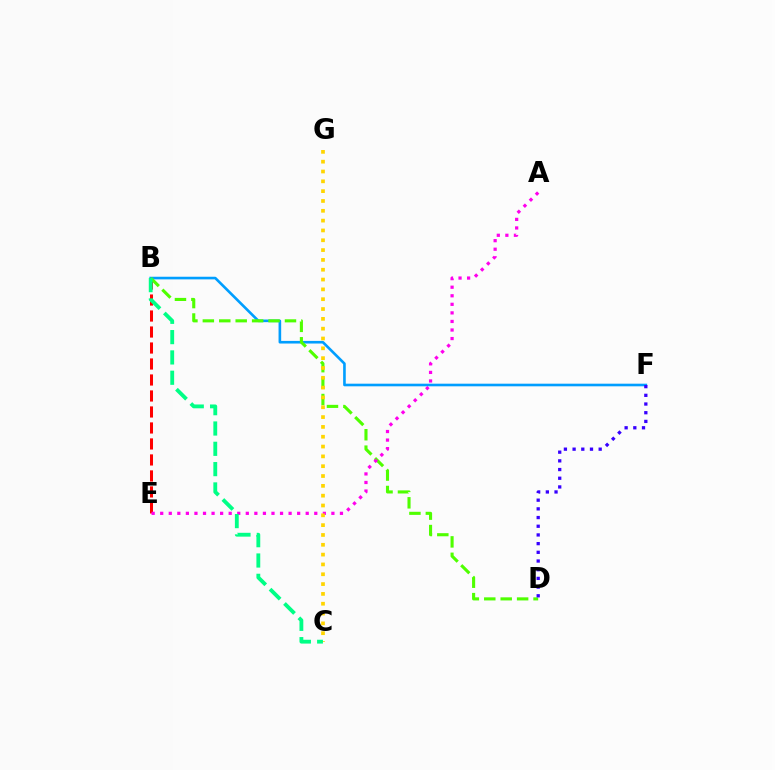{('B', 'E'): [{'color': '#ff0000', 'line_style': 'dashed', 'thickness': 2.17}], ('B', 'F'): [{'color': '#009eff', 'line_style': 'solid', 'thickness': 1.89}], ('B', 'D'): [{'color': '#4fff00', 'line_style': 'dashed', 'thickness': 2.23}], ('D', 'F'): [{'color': '#3700ff', 'line_style': 'dotted', 'thickness': 2.36}], ('A', 'E'): [{'color': '#ff00ed', 'line_style': 'dotted', 'thickness': 2.33}], ('C', 'G'): [{'color': '#ffd500', 'line_style': 'dotted', 'thickness': 2.67}], ('B', 'C'): [{'color': '#00ff86', 'line_style': 'dashed', 'thickness': 2.76}]}